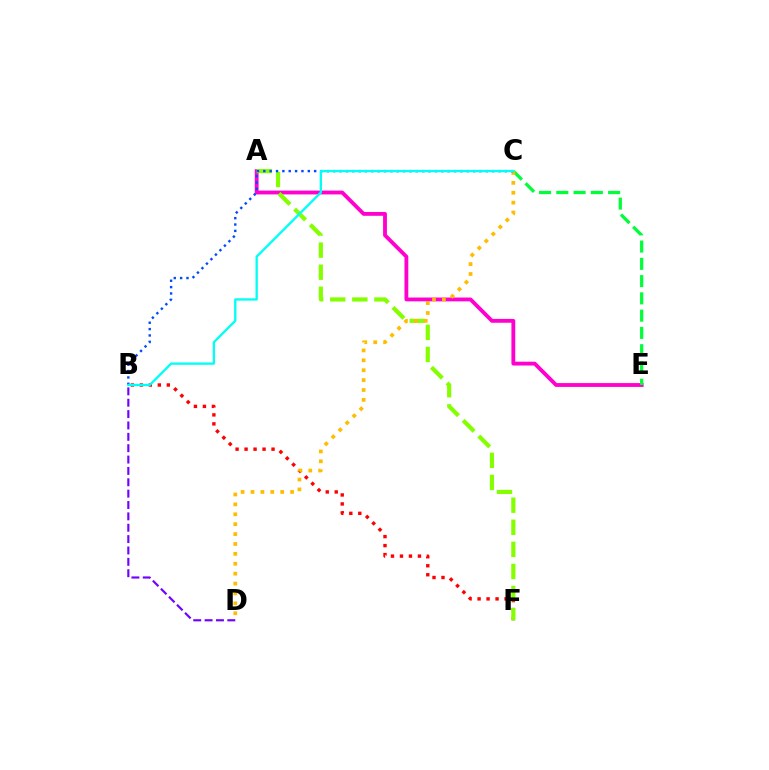{('B', 'D'): [{'color': '#7200ff', 'line_style': 'dashed', 'thickness': 1.54}], ('A', 'E'): [{'color': '#ff00cf', 'line_style': 'solid', 'thickness': 2.76}], ('B', 'F'): [{'color': '#ff0000', 'line_style': 'dotted', 'thickness': 2.44}], ('A', 'F'): [{'color': '#84ff00', 'line_style': 'dashed', 'thickness': 3.0}], ('C', 'E'): [{'color': '#00ff39', 'line_style': 'dashed', 'thickness': 2.35}], ('C', 'D'): [{'color': '#ffbd00', 'line_style': 'dotted', 'thickness': 2.69}], ('B', 'C'): [{'color': '#004bff', 'line_style': 'dotted', 'thickness': 1.73}, {'color': '#00fff6', 'line_style': 'solid', 'thickness': 1.67}]}